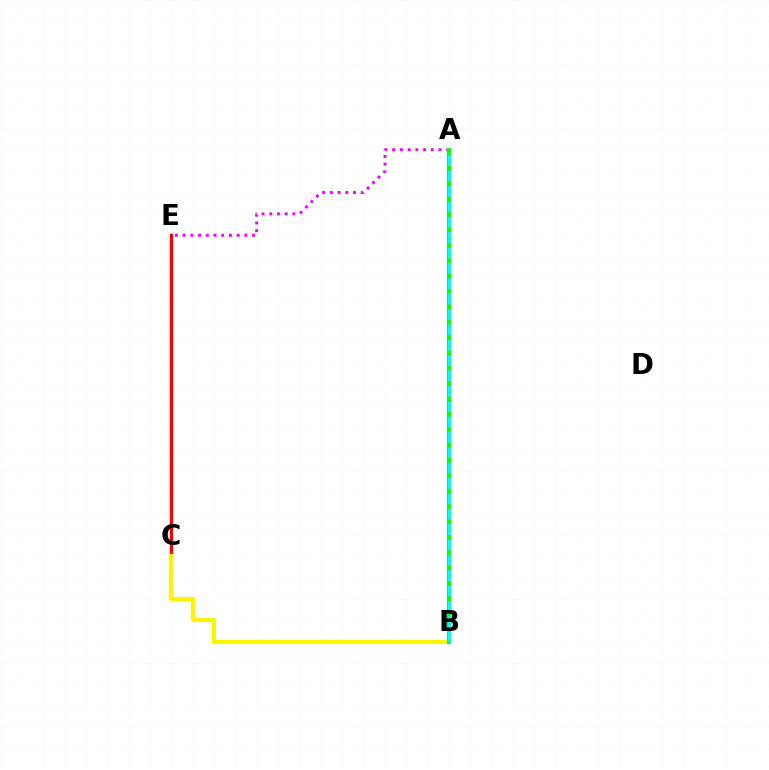{('A', 'B'): [{'color': '#0010ff', 'line_style': 'dashed', 'thickness': 1.98}, {'color': '#08ff00', 'line_style': 'solid', 'thickness': 2.92}, {'color': '#00fff6', 'line_style': 'dashed', 'thickness': 2.09}], ('A', 'E'): [{'color': '#ee00ff', 'line_style': 'dotted', 'thickness': 2.1}], ('C', 'E'): [{'color': '#ff0000', 'line_style': 'solid', 'thickness': 2.39}], ('B', 'C'): [{'color': '#fcf500', 'line_style': 'solid', 'thickness': 3.0}]}